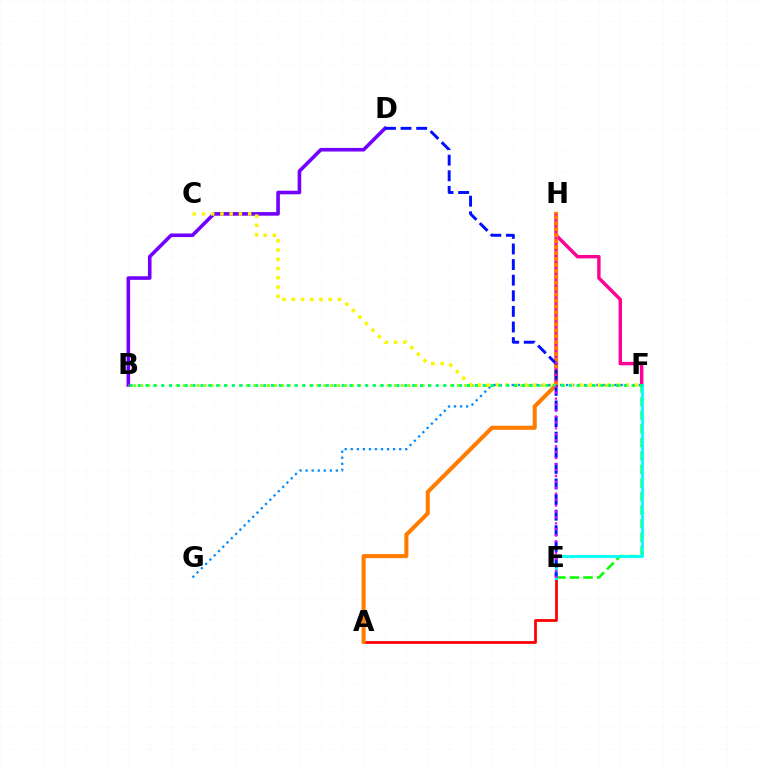{('E', 'F'): [{'color': '#08ff00', 'line_style': 'dashed', 'thickness': 1.84}, {'color': '#00fff6', 'line_style': 'solid', 'thickness': 2.04}], ('A', 'E'): [{'color': '#ff0000', 'line_style': 'solid', 'thickness': 1.99}], ('B', 'D'): [{'color': '#7200ff', 'line_style': 'solid', 'thickness': 2.59}], ('B', 'F'): [{'color': '#84ff00', 'line_style': 'dotted', 'thickness': 1.91}, {'color': '#00ff74', 'line_style': 'dotted', 'thickness': 2.13}], ('F', 'G'): [{'color': '#008cff', 'line_style': 'dotted', 'thickness': 1.64}], ('F', 'H'): [{'color': '#ff0094', 'line_style': 'solid', 'thickness': 2.46}], ('C', 'F'): [{'color': '#fcf500', 'line_style': 'dotted', 'thickness': 2.51}], ('A', 'H'): [{'color': '#ff7c00', 'line_style': 'solid', 'thickness': 2.93}], ('D', 'E'): [{'color': '#0010ff', 'line_style': 'dashed', 'thickness': 2.12}], ('E', 'H'): [{'color': '#ee00ff', 'line_style': 'dotted', 'thickness': 1.61}]}